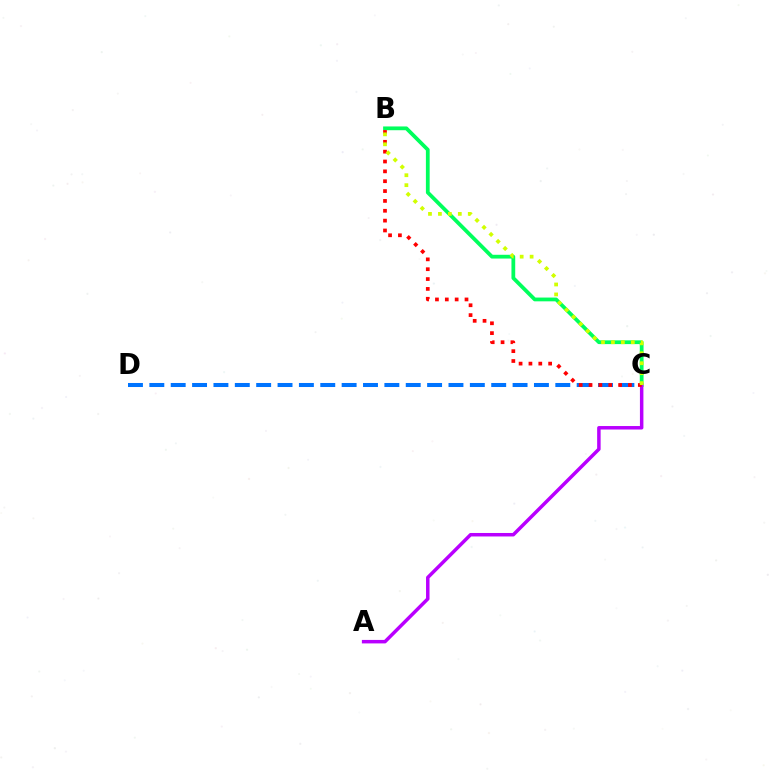{('B', 'C'): [{'color': '#00ff5c', 'line_style': 'solid', 'thickness': 2.71}, {'color': '#ff0000', 'line_style': 'dotted', 'thickness': 2.68}, {'color': '#d1ff00', 'line_style': 'dotted', 'thickness': 2.7}], ('C', 'D'): [{'color': '#0074ff', 'line_style': 'dashed', 'thickness': 2.9}], ('A', 'C'): [{'color': '#b900ff', 'line_style': 'solid', 'thickness': 2.51}]}